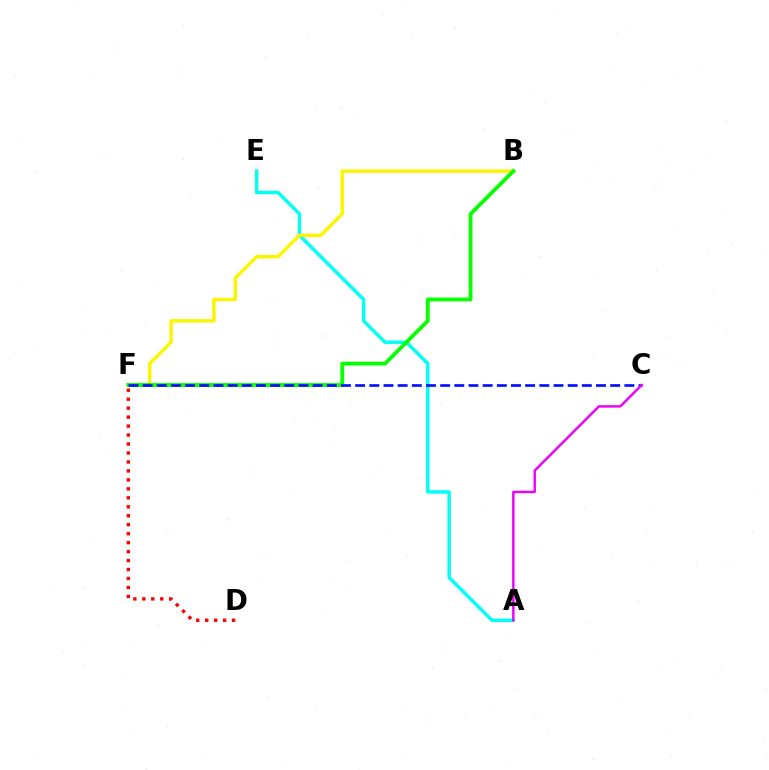{('A', 'E'): [{'color': '#00fff6', 'line_style': 'solid', 'thickness': 2.47}], ('B', 'F'): [{'color': '#fcf500', 'line_style': 'solid', 'thickness': 2.46}, {'color': '#08ff00', 'line_style': 'solid', 'thickness': 2.74}], ('D', 'F'): [{'color': '#ff0000', 'line_style': 'dotted', 'thickness': 2.44}], ('C', 'F'): [{'color': '#0010ff', 'line_style': 'dashed', 'thickness': 1.92}], ('A', 'C'): [{'color': '#ee00ff', 'line_style': 'solid', 'thickness': 1.75}]}